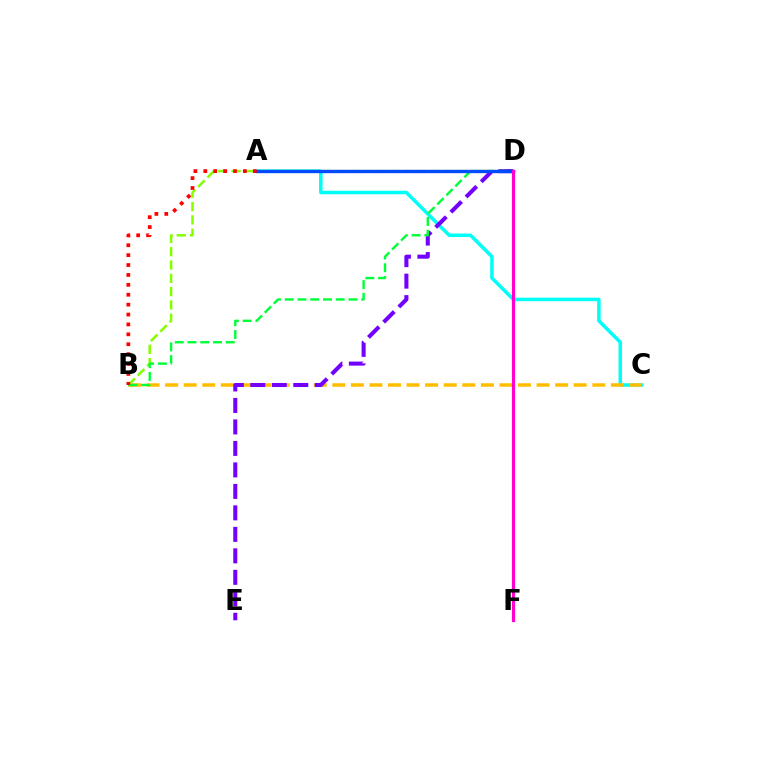{('A', 'C'): [{'color': '#00fff6', 'line_style': 'solid', 'thickness': 2.53}], ('B', 'C'): [{'color': '#ffbd00', 'line_style': 'dashed', 'thickness': 2.52}], ('D', 'E'): [{'color': '#7200ff', 'line_style': 'dashed', 'thickness': 2.92}], ('B', 'D'): [{'color': '#84ff00', 'line_style': 'dashed', 'thickness': 1.81}, {'color': '#00ff39', 'line_style': 'dashed', 'thickness': 1.73}], ('A', 'D'): [{'color': '#004bff', 'line_style': 'solid', 'thickness': 2.42}], ('A', 'B'): [{'color': '#ff0000', 'line_style': 'dotted', 'thickness': 2.69}], ('D', 'F'): [{'color': '#ff00cf', 'line_style': 'solid', 'thickness': 2.28}]}